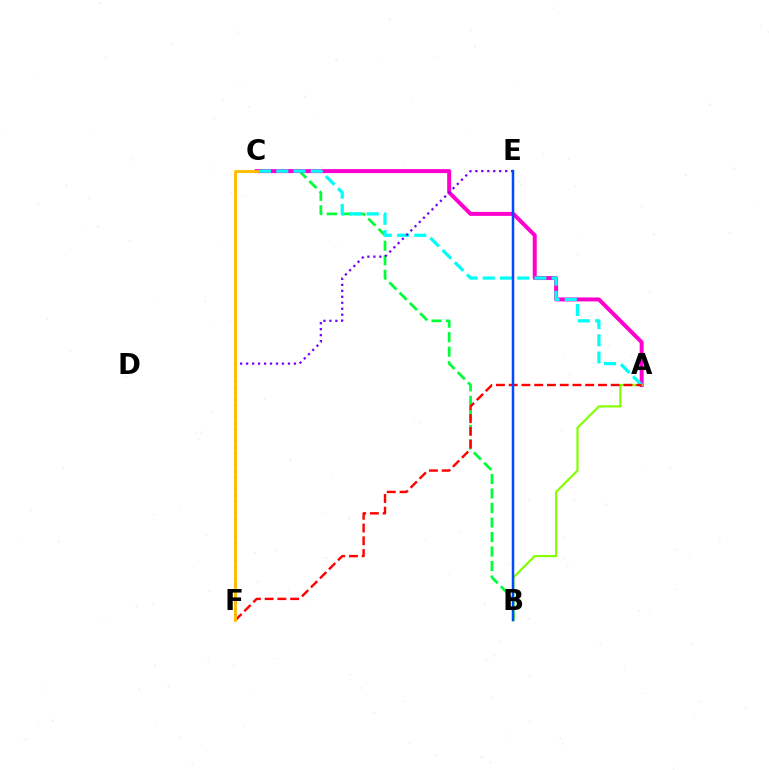{('B', 'C'): [{'color': '#00ff39', 'line_style': 'dashed', 'thickness': 1.97}], ('A', 'C'): [{'color': '#ff00cf', 'line_style': 'solid', 'thickness': 2.86}, {'color': '#00fff6', 'line_style': 'dashed', 'thickness': 2.34}], ('A', 'B'): [{'color': '#84ff00', 'line_style': 'solid', 'thickness': 1.58}], ('E', 'F'): [{'color': '#7200ff', 'line_style': 'dotted', 'thickness': 1.62}], ('A', 'F'): [{'color': '#ff0000', 'line_style': 'dashed', 'thickness': 1.73}], ('C', 'F'): [{'color': '#ffbd00', 'line_style': 'solid', 'thickness': 2.06}], ('B', 'E'): [{'color': '#004bff', 'line_style': 'solid', 'thickness': 1.79}]}